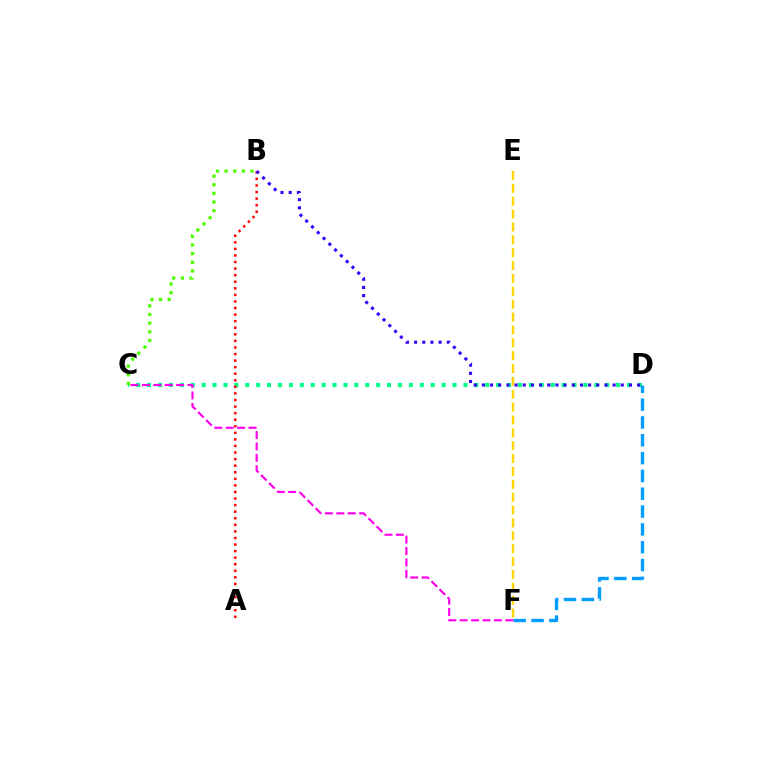{('C', 'D'): [{'color': '#00ff86', 'line_style': 'dotted', 'thickness': 2.96}], ('A', 'B'): [{'color': '#ff0000', 'line_style': 'dotted', 'thickness': 1.78}], ('E', 'F'): [{'color': '#ffd500', 'line_style': 'dashed', 'thickness': 1.75}], ('D', 'F'): [{'color': '#009eff', 'line_style': 'dashed', 'thickness': 2.42}], ('C', 'F'): [{'color': '#ff00ed', 'line_style': 'dashed', 'thickness': 1.55}], ('B', 'C'): [{'color': '#4fff00', 'line_style': 'dotted', 'thickness': 2.35}], ('B', 'D'): [{'color': '#3700ff', 'line_style': 'dotted', 'thickness': 2.22}]}